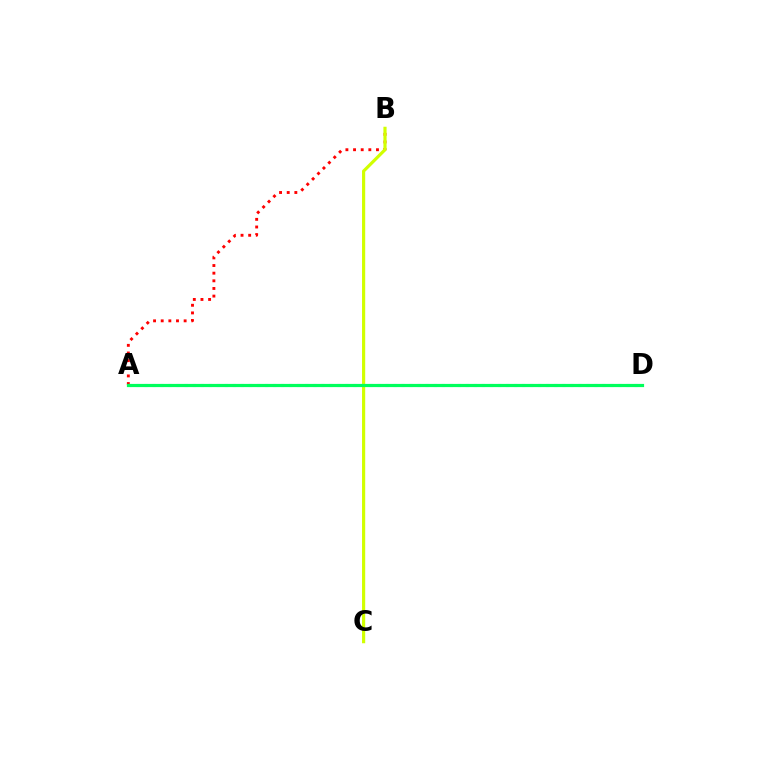{('A', 'D'): [{'color': '#0074ff', 'line_style': 'dotted', 'thickness': 2.18}, {'color': '#b900ff', 'line_style': 'solid', 'thickness': 1.96}, {'color': '#00ff5c', 'line_style': 'solid', 'thickness': 2.3}], ('A', 'B'): [{'color': '#ff0000', 'line_style': 'dotted', 'thickness': 2.08}], ('B', 'C'): [{'color': '#d1ff00', 'line_style': 'solid', 'thickness': 2.28}]}